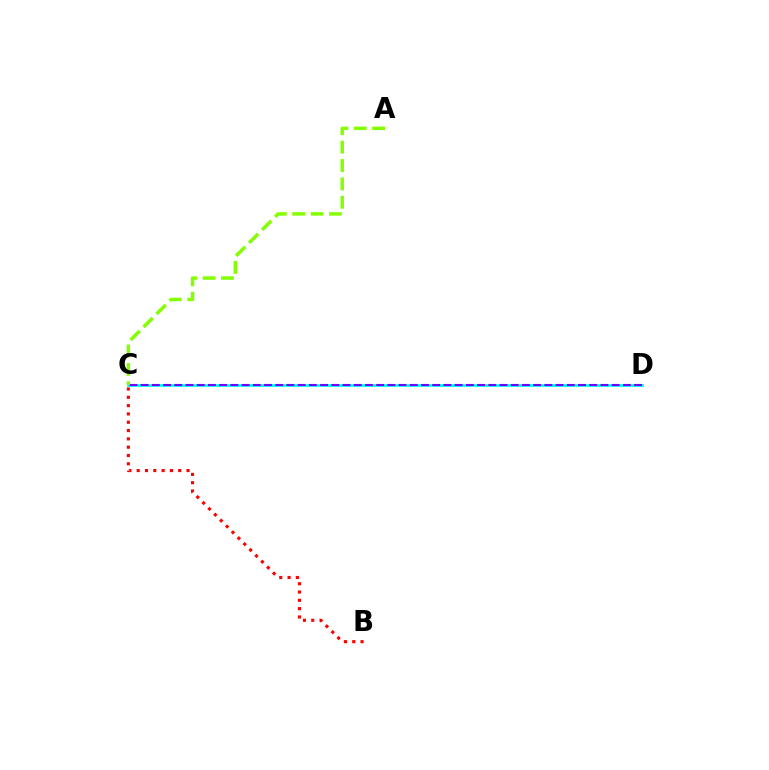{('C', 'D'): [{'color': '#00fff6', 'line_style': 'solid', 'thickness': 2.03}, {'color': '#7200ff', 'line_style': 'dashed', 'thickness': 1.52}], ('B', 'C'): [{'color': '#ff0000', 'line_style': 'dotted', 'thickness': 2.26}], ('A', 'C'): [{'color': '#84ff00', 'line_style': 'dashed', 'thickness': 2.5}]}